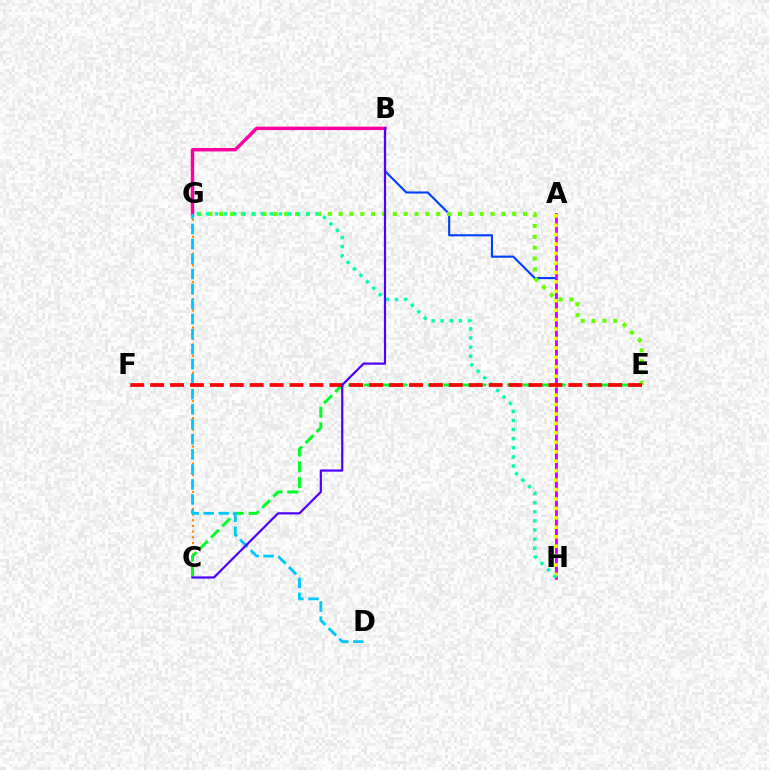{('B', 'H'): [{'color': '#003fff', 'line_style': 'solid', 'thickness': 1.52}], ('E', 'G'): [{'color': '#66ff00', 'line_style': 'dotted', 'thickness': 2.95}], ('C', 'G'): [{'color': '#ff8800', 'line_style': 'dotted', 'thickness': 1.54}], ('B', 'G'): [{'color': '#ff00a0', 'line_style': 'solid', 'thickness': 2.46}], ('A', 'H'): [{'color': '#d600ff', 'line_style': 'solid', 'thickness': 1.95}, {'color': '#eeff00', 'line_style': 'dotted', 'thickness': 2.56}], ('C', 'E'): [{'color': '#00ff27', 'line_style': 'dashed', 'thickness': 2.16}], ('G', 'H'): [{'color': '#00ffaf', 'line_style': 'dotted', 'thickness': 2.47}], ('D', 'G'): [{'color': '#00c7ff', 'line_style': 'dashed', 'thickness': 2.04}], ('E', 'F'): [{'color': '#ff0000', 'line_style': 'dashed', 'thickness': 2.71}], ('B', 'C'): [{'color': '#4f00ff', 'line_style': 'solid', 'thickness': 1.59}]}